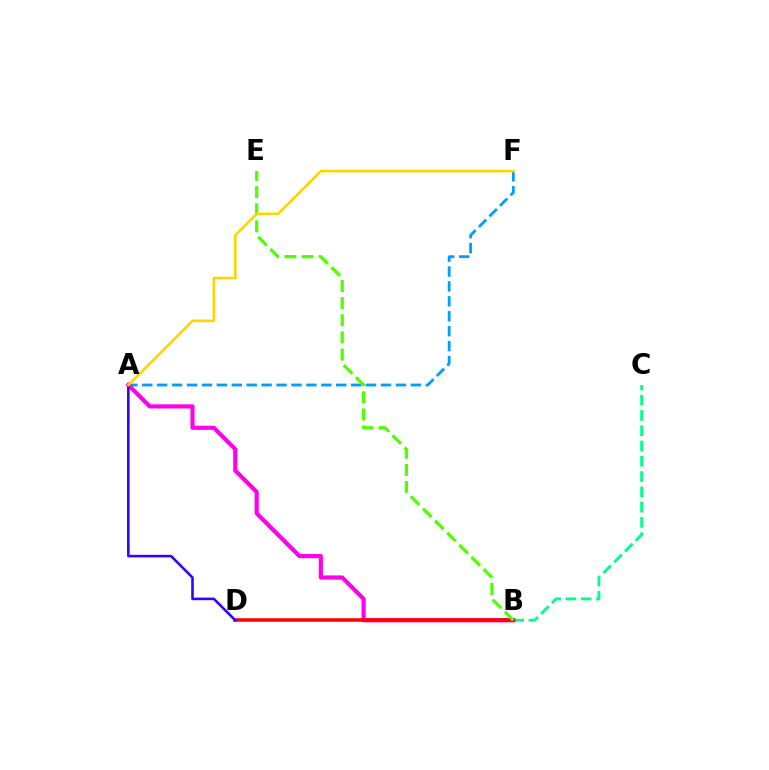{('A', 'F'): [{'color': '#009eff', 'line_style': 'dashed', 'thickness': 2.03}, {'color': '#ffd500', 'line_style': 'solid', 'thickness': 1.89}], ('B', 'C'): [{'color': '#00ff86', 'line_style': 'dashed', 'thickness': 2.08}], ('A', 'B'): [{'color': '#ff00ed', 'line_style': 'solid', 'thickness': 3.0}], ('B', 'D'): [{'color': '#ff0000', 'line_style': 'solid', 'thickness': 2.56}], ('B', 'E'): [{'color': '#4fff00', 'line_style': 'dashed', 'thickness': 2.33}], ('A', 'D'): [{'color': '#3700ff', 'line_style': 'solid', 'thickness': 1.86}]}